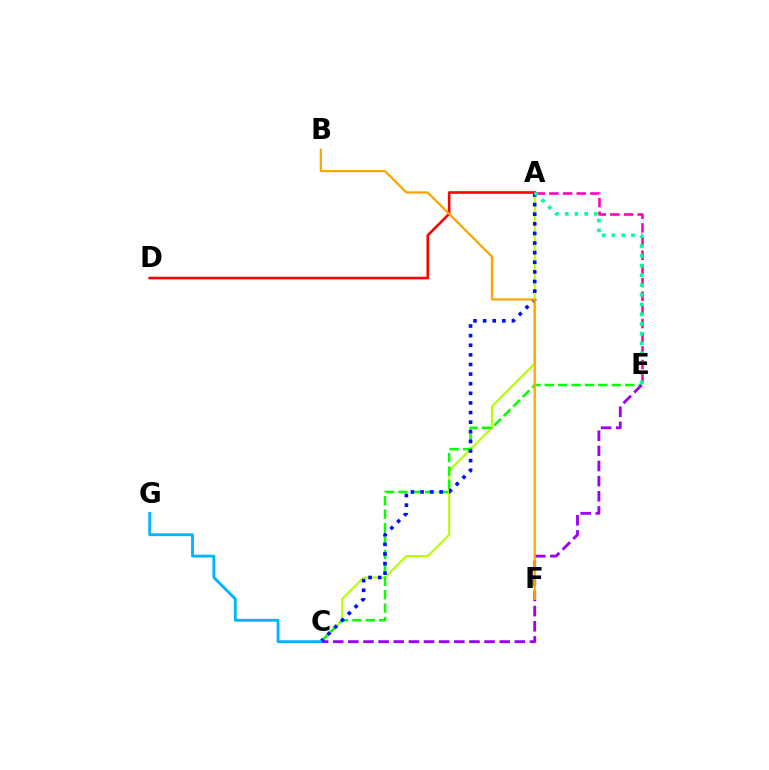{('A', 'C'): [{'color': '#b3ff00', 'line_style': 'solid', 'thickness': 1.51}, {'color': '#0010ff', 'line_style': 'dotted', 'thickness': 2.61}], ('A', 'E'): [{'color': '#ff00bd', 'line_style': 'dashed', 'thickness': 1.86}, {'color': '#00ff9d', 'line_style': 'dotted', 'thickness': 2.65}], ('C', 'E'): [{'color': '#08ff00', 'line_style': 'dashed', 'thickness': 1.82}, {'color': '#9b00ff', 'line_style': 'dashed', 'thickness': 2.06}], ('A', 'D'): [{'color': '#ff0000', 'line_style': 'solid', 'thickness': 1.88}], ('C', 'G'): [{'color': '#00b5ff', 'line_style': 'solid', 'thickness': 2.06}], ('B', 'F'): [{'color': '#ffa500', 'line_style': 'solid', 'thickness': 1.64}]}